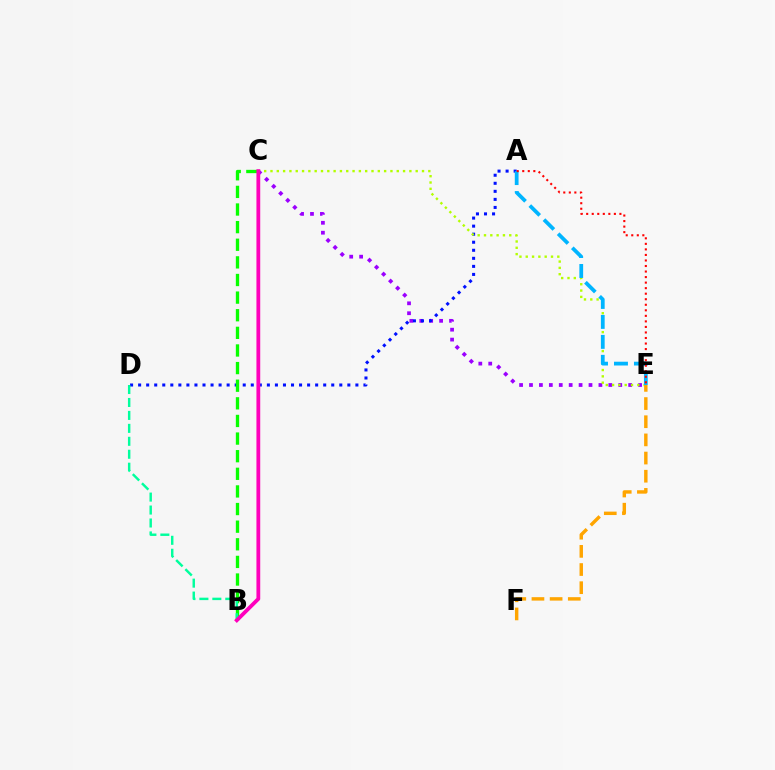{('C', 'E'): [{'color': '#9b00ff', 'line_style': 'dotted', 'thickness': 2.69}, {'color': '#b3ff00', 'line_style': 'dotted', 'thickness': 1.72}], ('A', 'D'): [{'color': '#0010ff', 'line_style': 'dotted', 'thickness': 2.19}], ('E', 'F'): [{'color': '#ffa500', 'line_style': 'dashed', 'thickness': 2.47}], ('A', 'E'): [{'color': '#00b5ff', 'line_style': 'dashed', 'thickness': 2.71}, {'color': '#ff0000', 'line_style': 'dotted', 'thickness': 1.5}], ('B', 'C'): [{'color': '#08ff00', 'line_style': 'dashed', 'thickness': 2.39}, {'color': '#ff00bd', 'line_style': 'solid', 'thickness': 2.73}], ('B', 'D'): [{'color': '#00ff9d', 'line_style': 'dashed', 'thickness': 1.76}]}